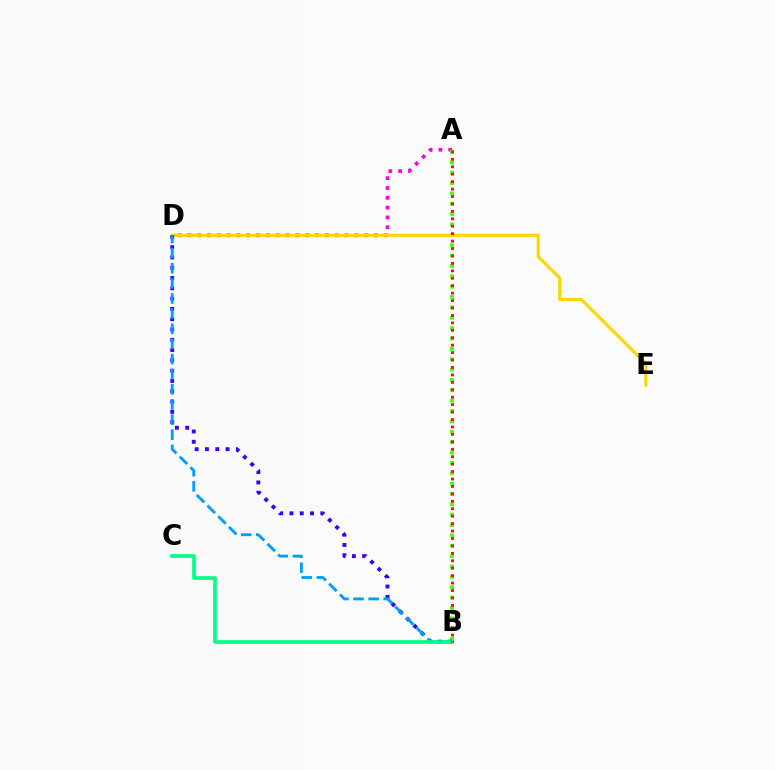{('A', 'D'): [{'color': '#ff00ed', 'line_style': 'dotted', 'thickness': 2.67}], ('A', 'B'): [{'color': '#4fff00', 'line_style': 'dotted', 'thickness': 2.82}, {'color': '#ff0000', 'line_style': 'dotted', 'thickness': 2.02}], ('D', 'E'): [{'color': '#ffd500', 'line_style': 'solid', 'thickness': 2.21}], ('B', 'D'): [{'color': '#3700ff', 'line_style': 'dotted', 'thickness': 2.8}, {'color': '#009eff', 'line_style': 'dashed', 'thickness': 2.06}], ('B', 'C'): [{'color': '#00ff86', 'line_style': 'solid', 'thickness': 2.62}]}